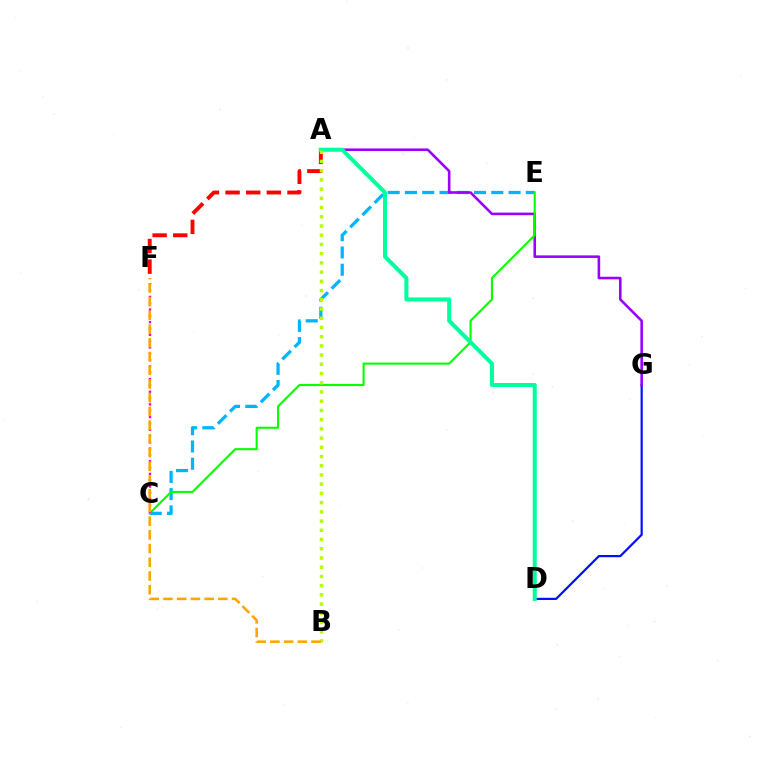{('C', 'E'): [{'color': '#00b5ff', 'line_style': 'dashed', 'thickness': 2.35}, {'color': '#08ff00', 'line_style': 'solid', 'thickness': 1.52}], ('D', 'G'): [{'color': '#0010ff', 'line_style': 'solid', 'thickness': 1.59}], ('A', 'G'): [{'color': '#9b00ff', 'line_style': 'solid', 'thickness': 1.87}], ('C', 'F'): [{'color': '#ff00bd', 'line_style': 'dotted', 'thickness': 1.72}], ('A', 'F'): [{'color': '#ff0000', 'line_style': 'dashed', 'thickness': 2.8}], ('A', 'D'): [{'color': '#00ff9d', 'line_style': 'solid', 'thickness': 2.89}], ('A', 'B'): [{'color': '#b3ff00', 'line_style': 'dotted', 'thickness': 2.51}], ('B', 'F'): [{'color': '#ffa500', 'line_style': 'dashed', 'thickness': 1.86}]}